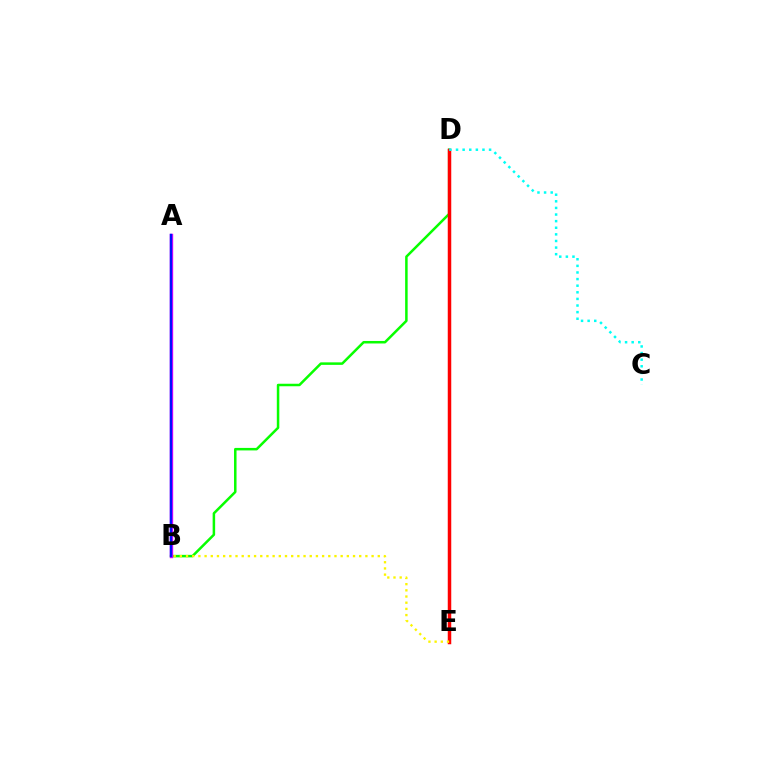{('B', 'D'): [{'color': '#08ff00', 'line_style': 'solid', 'thickness': 1.81}], ('D', 'E'): [{'color': '#ff0000', 'line_style': 'solid', 'thickness': 2.51}], ('B', 'E'): [{'color': '#fcf500', 'line_style': 'dotted', 'thickness': 1.68}], ('A', 'B'): [{'color': '#ee00ff', 'line_style': 'solid', 'thickness': 2.44}, {'color': '#0010ff', 'line_style': 'solid', 'thickness': 1.77}], ('C', 'D'): [{'color': '#00fff6', 'line_style': 'dotted', 'thickness': 1.8}]}